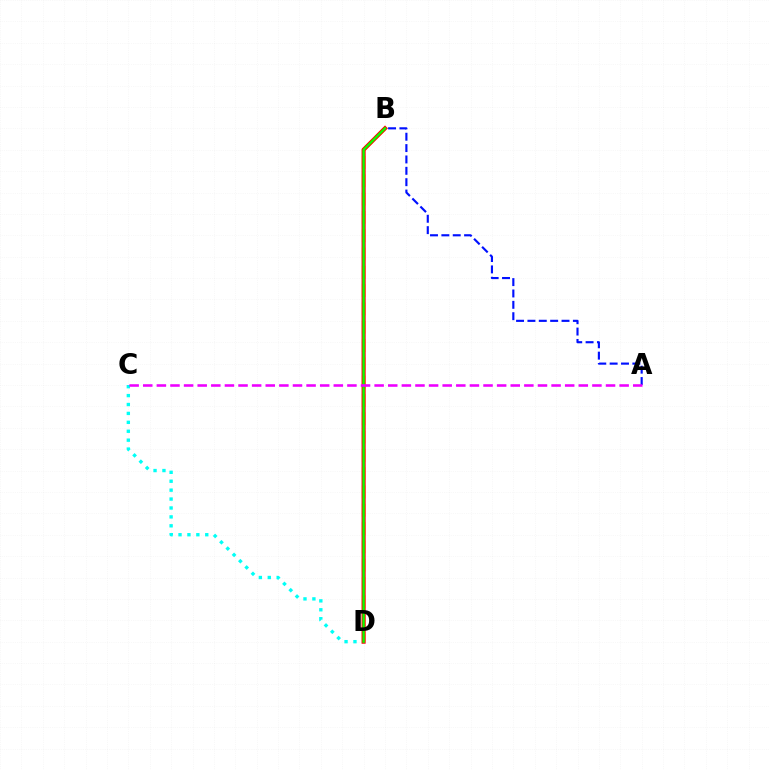{('B', 'D'): [{'color': '#fcf500', 'line_style': 'dashed', 'thickness': 2.49}, {'color': '#ff0000', 'line_style': 'solid', 'thickness': 2.95}, {'color': '#08ff00', 'line_style': 'solid', 'thickness': 1.7}], ('C', 'D'): [{'color': '#00fff6', 'line_style': 'dotted', 'thickness': 2.42}], ('A', 'B'): [{'color': '#0010ff', 'line_style': 'dashed', 'thickness': 1.54}], ('A', 'C'): [{'color': '#ee00ff', 'line_style': 'dashed', 'thickness': 1.85}]}